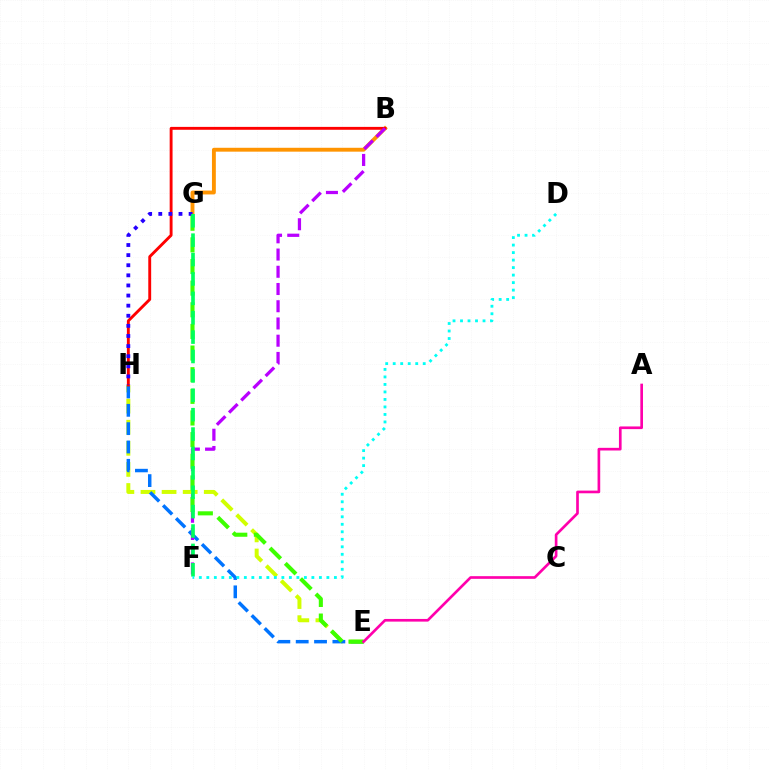{('B', 'G'): [{'color': '#ff9400', 'line_style': 'solid', 'thickness': 2.79}], ('E', 'H'): [{'color': '#d1ff00', 'line_style': 'dashed', 'thickness': 2.87}, {'color': '#0074ff', 'line_style': 'dashed', 'thickness': 2.49}], ('B', 'H'): [{'color': '#ff0000', 'line_style': 'solid', 'thickness': 2.08}], ('B', 'F'): [{'color': '#b900ff', 'line_style': 'dashed', 'thickness': 2.34}], ('E', 'G'): [{'color': '#3dff00', 'line_style': 'dashed', 'thickness': 2.94}], ('A', 'E'): [{'color': '#ff00ac', 'line_style': 'solid', 'thickness': 1.92}], ('G', 'H'): [{'color': '#2500ff', 'line_style': 'dotted', 'thickness': 2.75}], ('F', 'G'): [{'color': '#00ff5c', 'line_style': 'dashed', 'thickness': 2.63}], ('D', 'F'): [{'color': '#00fff6', 'line_style': 'dotted', 'thickness': 2.04}]}